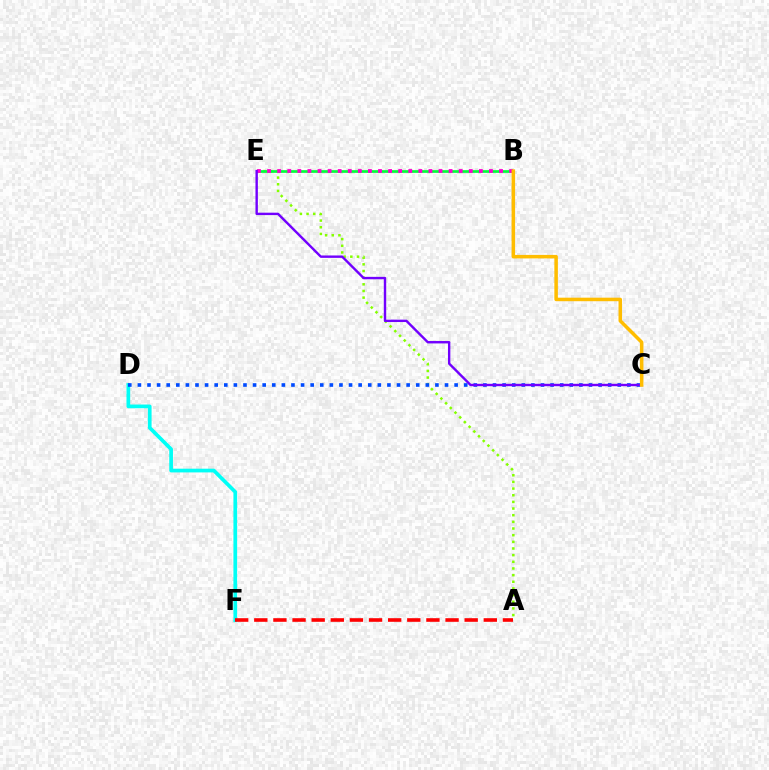{('D', 'F'): [{'color': '#00fff6', 'line_style': 'solid', 'thickness': 2.67}], ('A', 'E'): [{'color': '#84ff00', 'line_style': 'dotted', 'thickness': 1.81}], ('B', 'E'): [{'color': '#00ff39', 'line_style': 'solid', 'thickness': 1.95}, {'color': '#ff00cf', 'line_style': 'dotted', 'thickness': 2.74}], ('C', 'D'): [{'color': '#004bff', 'line_style': 'dotted', 'thickness': 2.61}], ('A', 'F'): [{'color': '#ff0000', 'line_style': 'dashed', 'thickness': 2.6}], ('C', 'E'): [{'color': '#7200ff', 'line_style': 'solid', 'thickness': 1.73}], ('B', 'C'): [{'color': '#ffbd00', 'line_style': 'solid', 'thickness': 2.54}]}